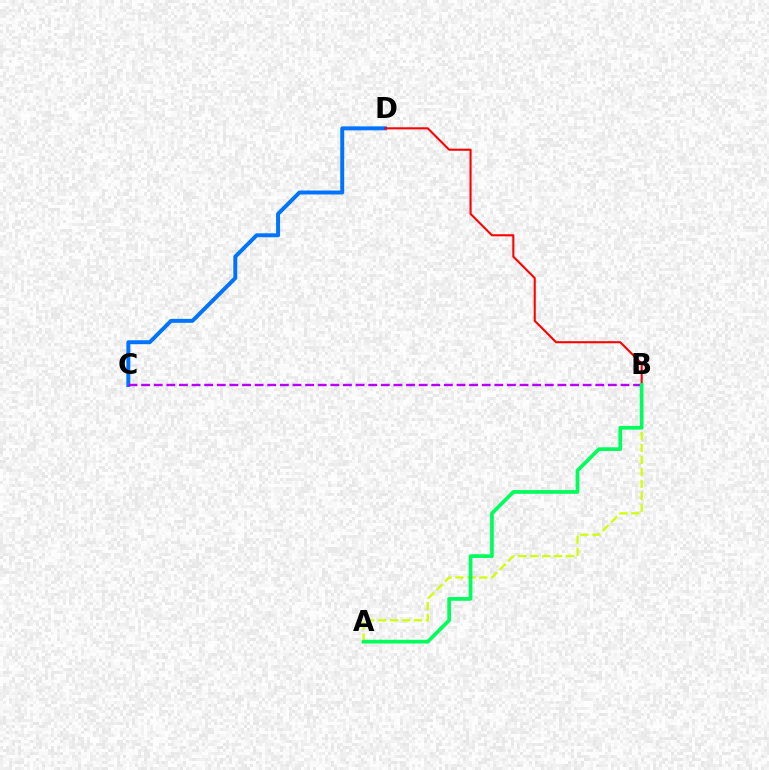{('C', 'D'): [{'color': '#0074ff', 'line_style': 'solid', 'thickness': 2.85}], ('A', 'B'): [{'color': '#d1ff00', 'line_style': 'dashed', 'thickness': 1.62}, {'color': '#00ff5c', 'line_style': 'solid', 'thickness': 2.67}], ('B', 'C'): [{'color': '#b900ff', 'line_style': 'dashed', 'thickness': 1.71}], ('B', 'D'): [{'color': '#ff0000', 'line_style': 'solid', 'thickness': 1.5}]}